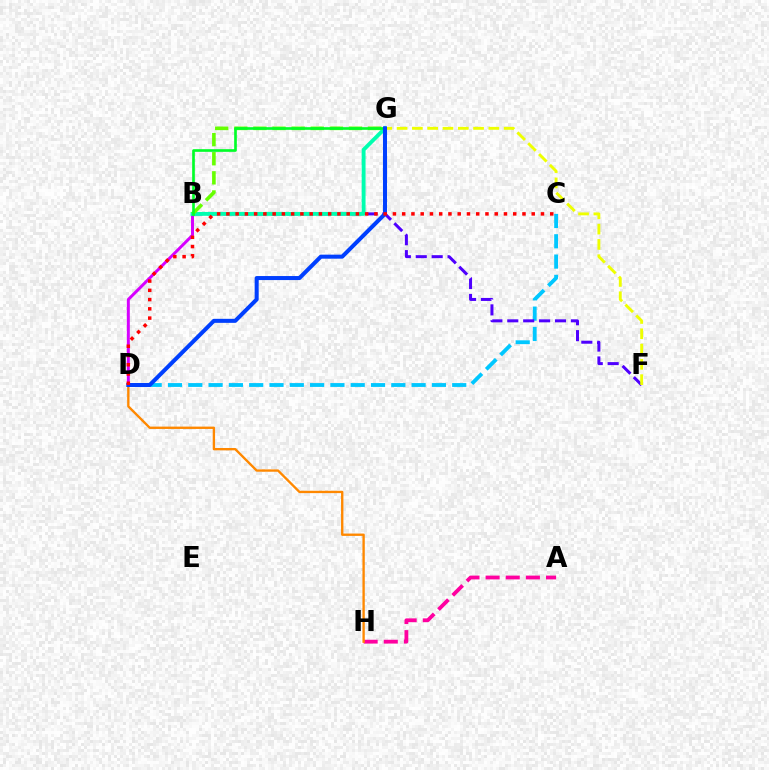{('A', 'H'): [{'color': '#ff00a0', 'line_style': 'dashed', 'thickness': 2.74}], ('B', 'D'): [{'color': '#d600ff', 'line_style': 'solid', 'thickness': 2.13}], ('C', 'D'): [{'color': '#00c7ff', 'line_style': 'dashed', 'thickness': 2.76}, {'color': '#ff0000', 'line_style': 'dotted', 'thickness': 2.51}], ('B', 'F'): [{'color': '#4f00ff', 'line_style': 'dashed', 'thickness': 2.16}], ('B', 'G'): [{'color': '#00ffaf', 'line_style': 'solid', 'thickness': 2.79}, {'color': '#66ff00', 'line_style': 'dashed', 'thickness': 2.6}, {'color': '#00ff27', 'line_style': 'solid', 'thickness': 1.91}], ('F', 'G'): [{'color': '#eeff00', 'line_style': 'dashed', 'thickness': 2.08}], ('D', 'H'): [{'color': '#ff8800', 'line_style': 'solid', 'thickness': 1.69}], ('D', 'G'): [{'color': '#003fff', 'line_style': 'solid', 'thickness': 2.9}]}